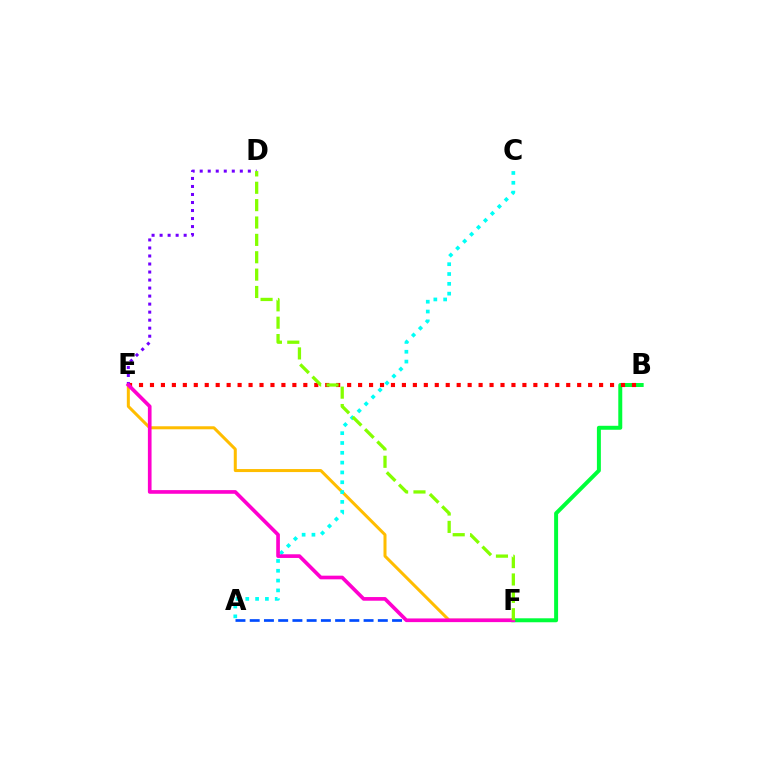{('B', 'F'): [{'color': '#00ff39', 'line_style': 'solid', 'thickness': 2.86}], ('E', 'F'): [{'color': '#ffbd00', 'line_style': 'solid', 'thickness': 2.17}, {'color': '#ff00cf', 'line_style': 'solid', 'thickness': 2.64}], ('B', 'E'): [{'color': '#ff0000', 'line_style': 'dotted', 'thickness': 2.98}], ('A', 'C'): [{'color': '#00fff6', 'line_style': 'dotted', 'thickness': 2.67}], ('A', 'F'): [{'color': '#004bff', 'line_style': 'dashed', 'thickness': 1.93}], ('D', 'E'): [{'color': '#7200ff', 'line_style': 'dotted', 'thickness': 2.18}], ('D', 'F'): [{'color': '#84ff00', 'line_style': 'dashed', 'thickness': 2.36}]}